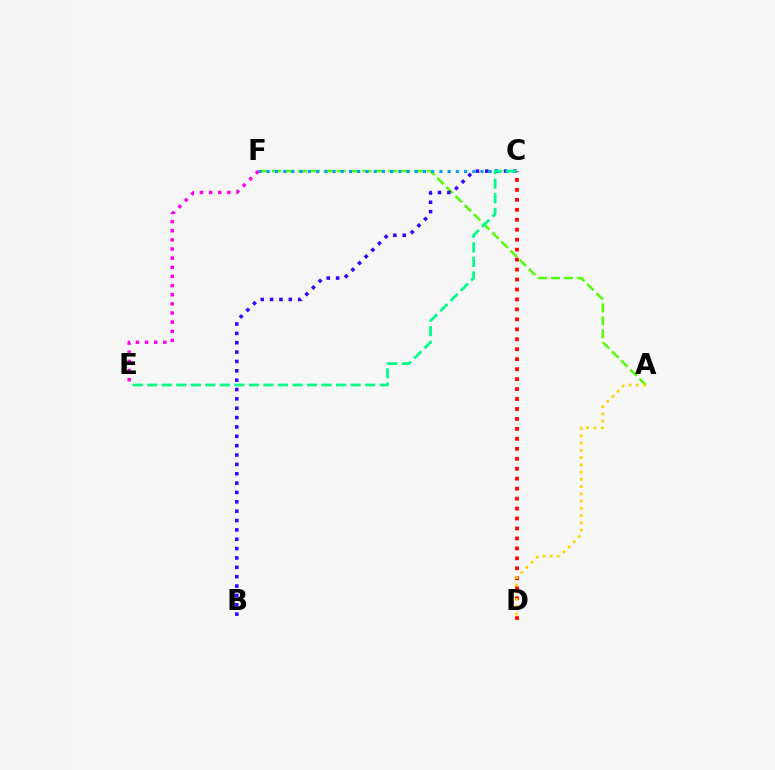{('A', 'F'): [{'color': '#4fff00', 'line_style': 'dashed', 'thickness': 1.76}], ('B', 'C'): [{'color': '#3700ff', 'line_style': 'dotted', 'thickness': 2.54}], ('C', 'D'): [{'color': '#ff0000', 'line_style': 'dotted', 'thickness': 2.71}], ('C', 'F'): [{'color': '#009eff', 'line_style': 'dotted', 'thickness': 2.23}], ('C', 'E'): [{'color': '#00ff86', 'line_style': 'dashed', 'thickness': 1.97}], ('E', 'F'): [{'color': '#ff00ed', 'line_style': 'dotted', 'thickness': 2.48}], ('A', 'D'): [{'color': '#ffd500', 'line_style': 'dotted', 'thickness': 1.97}]}